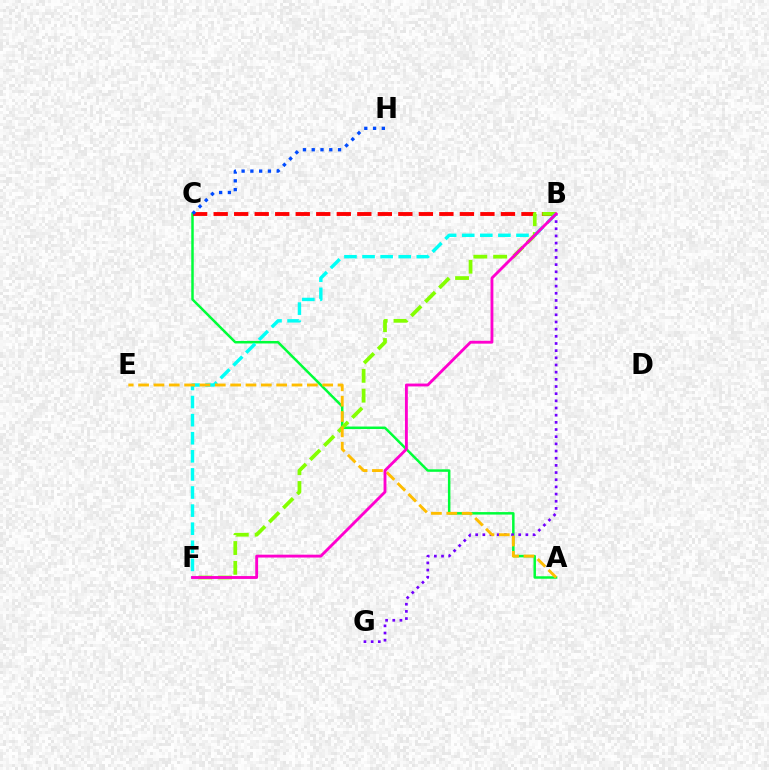{('A', 'C'): [{'color': '#00ff39', 'line_style': 'solid', 'thickness': 1.79}], ('B', 'C'): [{'color': '#ff0000', 'line_style': 'dashed', 'thickness': 2.79}], ('B', 'F'): [{'color': '#84ff00', 'line_style': 'dashed', 'thickness': 2.69}, {'color': '#00fff6', 'line_style': 'dashed', 'thickness': 2.46}, {'color': '#ff00cf', 'line_style': 'solid', 'thickness': 2.06}], ('B', 'G'): [{'color': '#7200ff', 'line_style': 'dotted', 'thickness': 1.95}], ('C', 'H'): [{'color': '#004bff', 'line_style': 'dotted', 'thickness': 2.38}], ('A', 'E'): [{'color': '#ffbd00', 'line_style': 'dashed', 'thickness': 2.08}]}